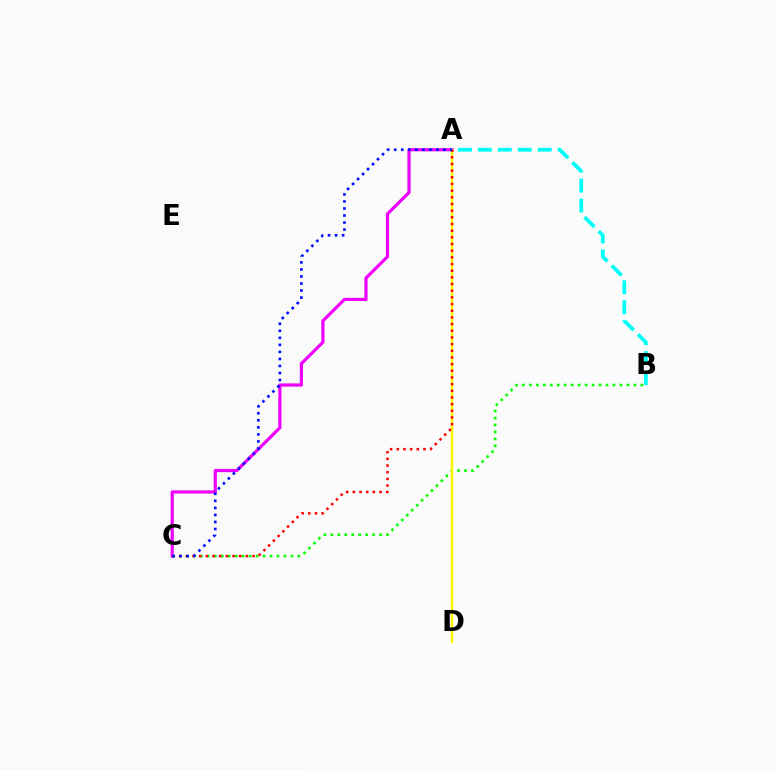{('A', 'C'): [{'color': '#ee00ff', 'line_style': 'solid', 'thickness': 2.29}, {'color': '#ff0000', 'line_style': 'dotted', 'thickness': 1.81}, {'color': '#0010ff', 'line_style': 'dotted', 'thickness': 1.91}], ('A', 'B'): [{'color': '#00fff6', 'line_style': 'dashed', 'thickness': 2.71}], ('B', 'C'): [{'color': '#08ff00', 'line_style': 'dotted', 'thickness': 1.89}], ('A', 'D'): [{'color': '#fcf500', 'line_style': 'solid', 'thickness': 1.77}]}